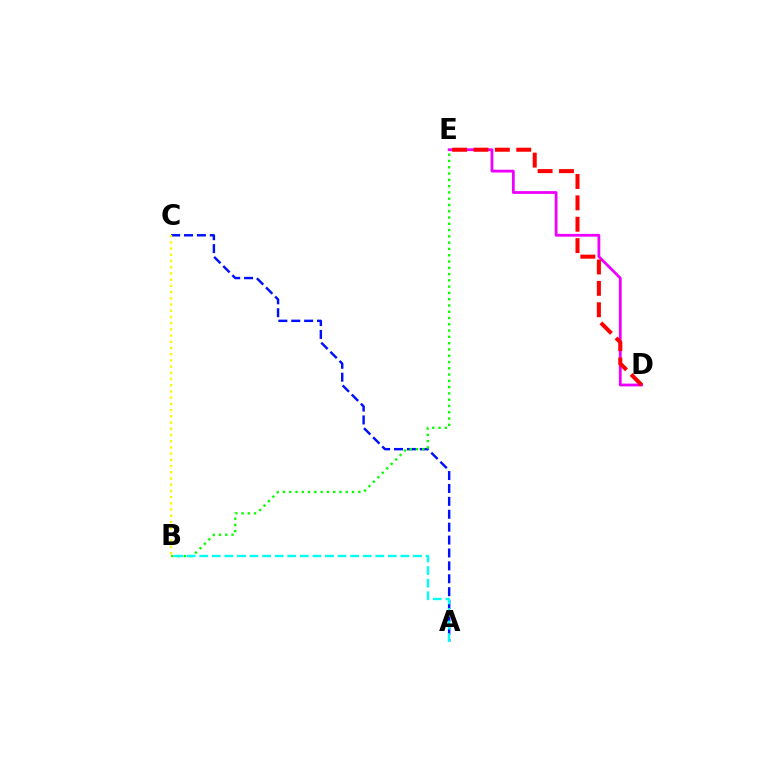{('D', 'E'): [{'color': '#ee00ff', 'line_style': 'solid', 'thickness': 2.01}, {'color': '#ff0000', 'line_style': 'dashed', 'thickness': 2.9}], ('A', 'C'): [{'color': '#0010ff', 'line_style': 'dashed', 'thickness': 1.75}], ('B', 'C'): [{'color': '#fcf500', 'line_style': 'dotted', 'thickness': 1.69}], ('B', 'E'): [{'color': '#08ff00', 'line_style': 'dotted', 'thickness': 1.71}], ('A', 'B'): [{'color': '#00fff6', 'line_style': 'dashed', 'thickness': 1.71}]}